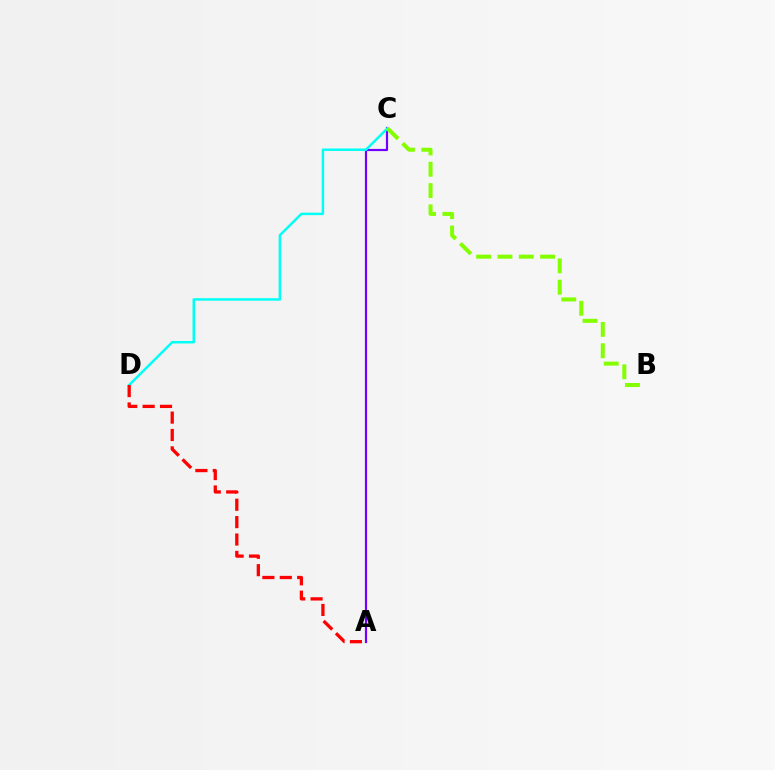{('A', 'C'): [{'color': '#7200ff', 'line_style': 'solid', 'thickness': 1.58}], ('C', 'D'): [{'color': '#00fff6', 'line_style': 'solid', 'thickness': 1.79}], ('A', 'D'): [{'color': '#ff0000', 'line_style': 'dashed', 'thickness': 2.36}], ('B', 'C'): [{'color': '#84ff00', 'line_style': 'dashed', 'thickness': 2.9}]}